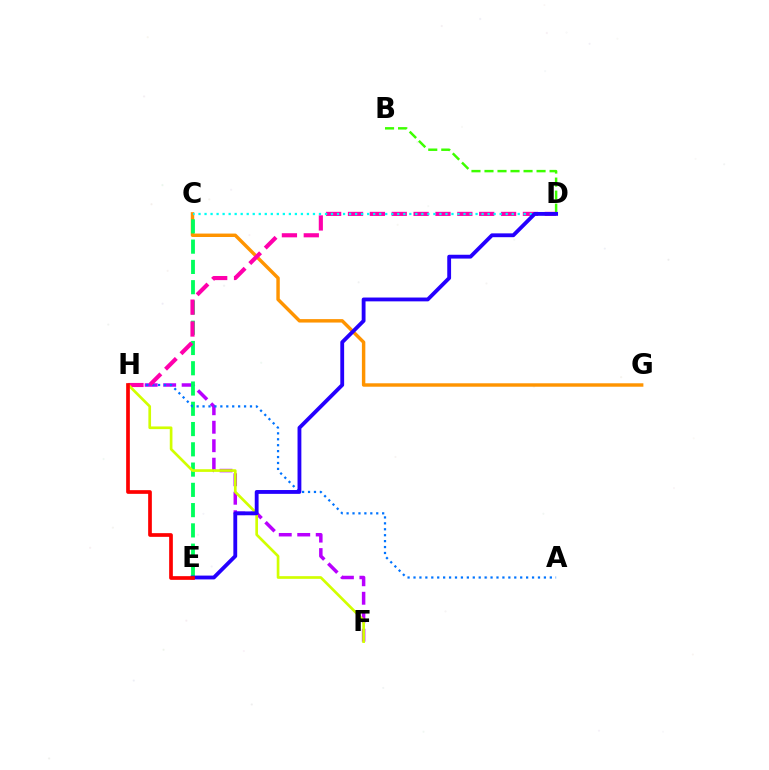{('B', 'D'): [{'color': '#3dff00', 'line_style': 'dashed', 'thickness': 1.77}], ('F', 'H'): [{'color': '#b900ff', 'line_style': 'dashed', 'thickness': 2.51}, {'color': '#d1ff00', 'line_style': 'solid', 'thickness': 1.93}], ('C', 'G'): [{'color': '#ff9400', 'line_style': 'solid', 'thickness': 2.47}], ('C', 'E'): [{'color': '#00ff5c', 'line_style': 'dashed', 'thickness': 2.75}], ('A', 'H'): [{'color': '#0074ff', 'line_style': 'dotted', 'thickness': 1.61}], ('D', 'H'): [{'color': '#ff00ac', 'line_style': 'dashed', 'thickness': 2.97}], ('C', 'D'): [{'color': '#00fff6', 'line_style': 'dotted', 'thickness': 1.64}], ('D', 'E'): [{'color': '#2500ff', 'line_style': 'solid', 'thickness': 2.76}], ('E', 'H'): [{'color': '#ff0000', 'line_style': 'solid', 'thickness': 2.66}]}